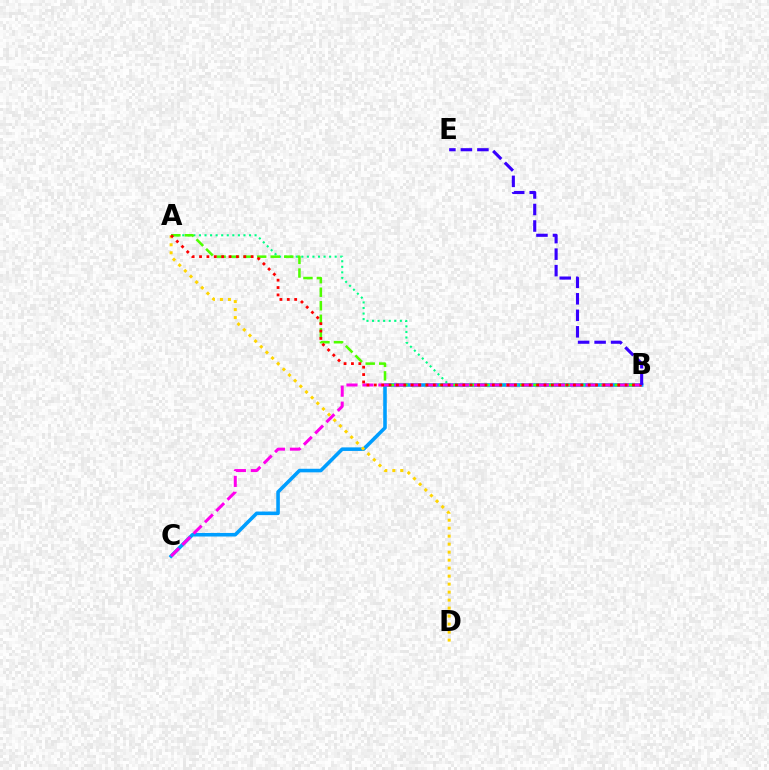{('B', 'C'): [{'color': '#009eff', 'line_style': 'solid', 'thickness': 2.57}, {'color': '#ff00ed', 'line_style': 'dashed', 'thickness': 2.17}], ('A', 'B'): [{'color': '#00ff86', 'line_style': 'dotted', 'thickness': 1.51}, {'color': '#4fff00', 'line_style': 'dashed', 'thickness': 1.84}, {'color': '#ff0000', 'line_style': 'dotted', 'thickness': 2.0}], ('A', 'D'): [{'color': '#ffd500', 'line_style': 'dotted', 'thickness': 2.17}], ('B', 'E'): [{'color': '#3700ff', 'line_style': 'dashed', 'thickness': 2.24}]}